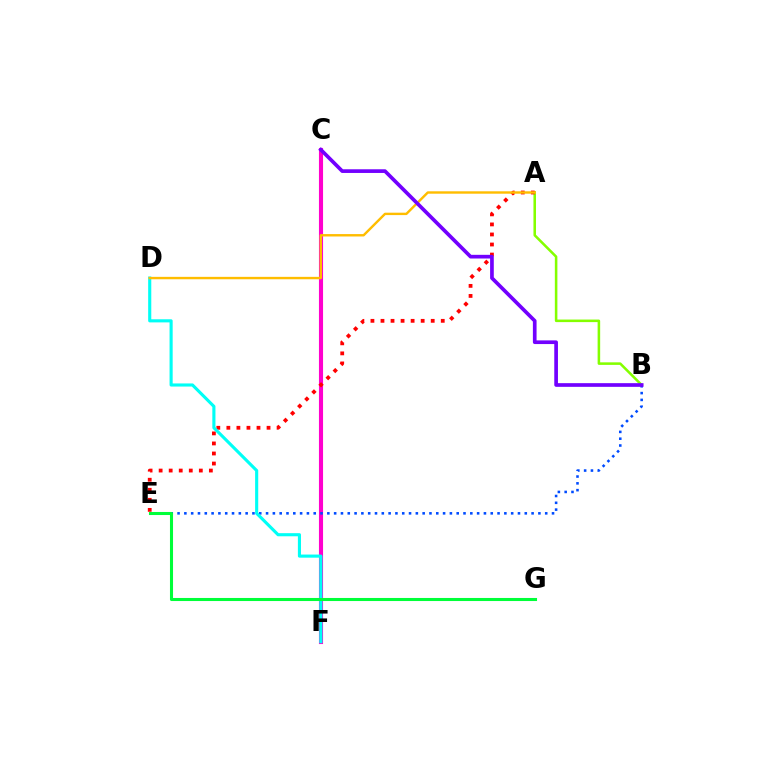{('C', 'F'): [{'color': '#ff00cf', 'line_style': 'solid', 'thickness': 2.95}], ('A', 'B'): [{'color': '#84ff00', 'line_style': 'solid', 'thickness': 1.84}], ('B', 'E'): [{'color': '#004bff', 'line_style': 'dotted', 'thickness': 1.85}], ('A', 'E'): [{'color': '#ff0000', 'line_style': 'dotted', 'thickness': 2.73}], ('D', 'F'): [{'color': '#00fff6', 'line_style': 'solid', 'thickness': 2.24}], ('E', 'G'): [{'color': '#00ff39', 'line_style': 'solid', 'thickness': 2.21}], ('A', 'D'): [{'color': '#ffbd00', 'line_style': 'solid', 'thickness': 1.73}], ('B', 'C'): [{'color': '#7200ff', 'line_style': 'solid', 'thickness': 2.65}]}